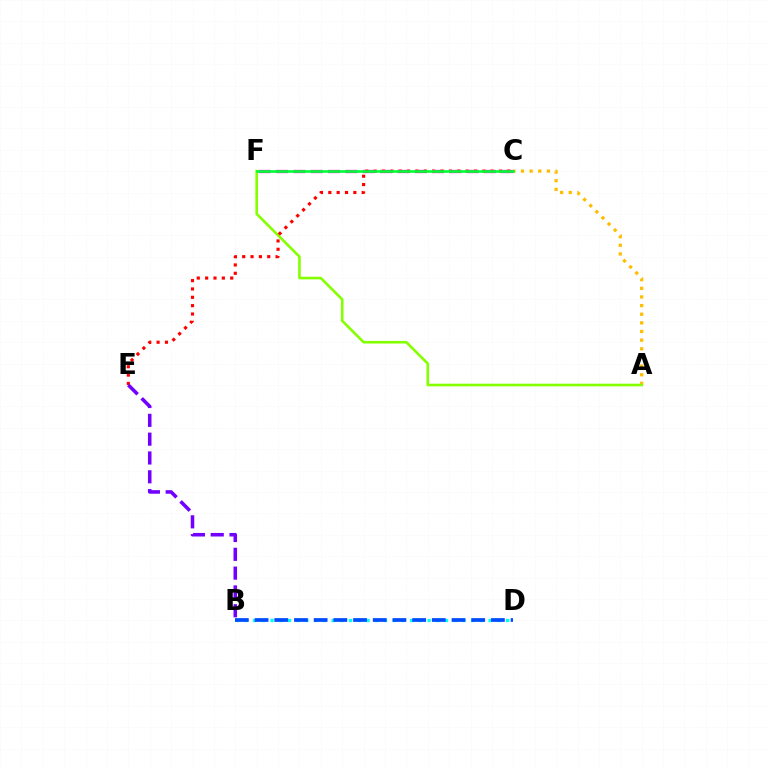{('A', 'C'): [{'color': '#ffbd00', 'line_style': 'dotted', 'thickness': 2.35}], ('C', 'F'): [{'color': '#ff00cf', 'line_style': 'dashed', 'thickness': 2.36}, {'color': '#00ff39', 'line_style': 'solid', 'thickness': 1.9}], ('A', 'F'): [{'color': '#84ff00', 'line_style': 'solid', 'thickness': 1.88}], ('B', 'D'): [{'color': '#00fff6', 'line_style': 'dotted', 'thickness': 2.37}, {'color': '#004bff', 'line_style': 'dashed', 'thickness': 2.68}], ('C', 'E'): [{'color': '#ff0000', 'line_style': 'dotted', 'thickness': 2.27}], ('B', 'E'): [{'color': '#7200ff', 'line_style': 'dashed', 'thickness': 2.56}]}